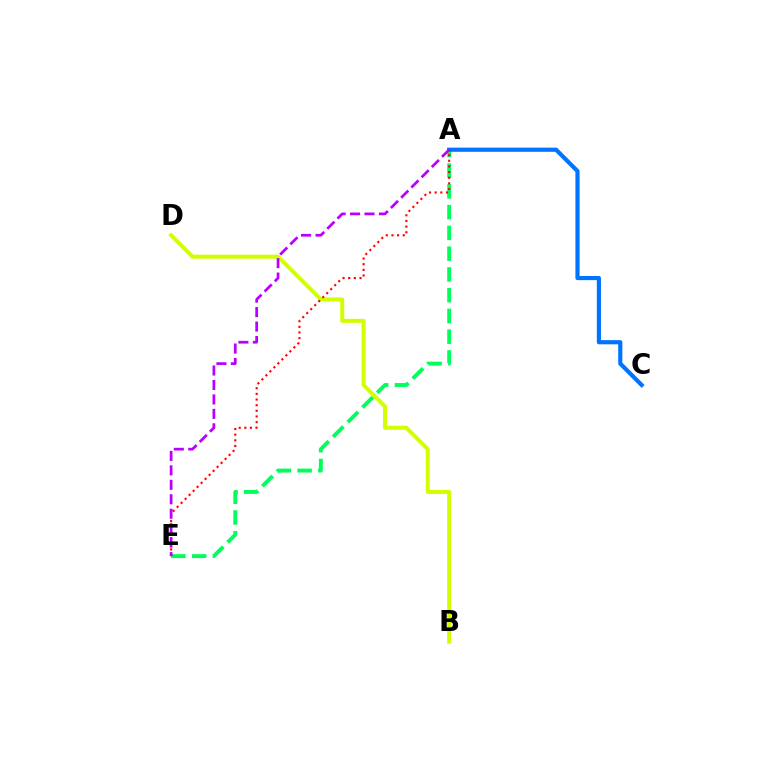{('A', 'E'): [{'color': '#00ff5c', 'line_style': 'dashed', 'thickness': 2.82}, {'color': '#ff0000', 'line_style': 'dotted', 'thickness': 1.54}, {'color': '#b900ff', 'line_style': 'dashed', 'thickness': 1.96}], ('A', 'C'): [{'color': '#0074ff', 'line_style': 'solid', 'thickness': 3.0}], ('B', 'D'): [{'color': '#d1ff00', 'line_style': 'solid', 'thickness': 2.87}]}